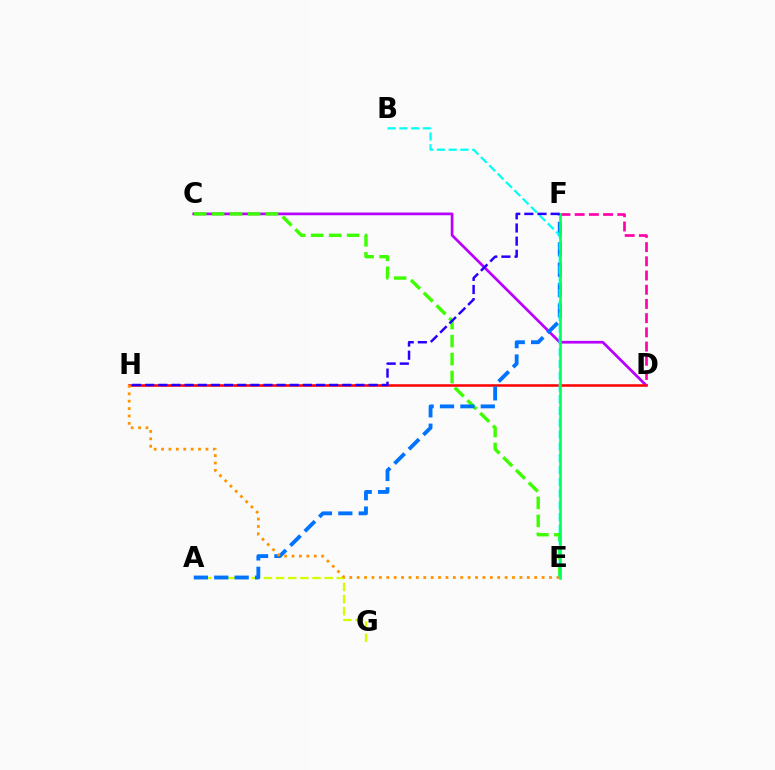{('C', 'D'): [{'color': '#b900ff', 'line_style': 'solid', 'thickness': 1.96}], ('C', 'E'): [{'color': '#3dff00', 'line_style': 'dashed', 'thickness': 2.44}], ('A', 'G'): [{'color': '#d1ff00', 'line_style': 'dashed', 'thickness': 1.65}], ('D', 'H'): [{'color': '#ff0000', 'line_style': 'solid', 'thickness': 1.82}], ('D', 'F'): [{'color': '#ff00ac', 'line_style': 'dashed', 'thickness': 1.93}], ('A', 'F'): [{'color': '#0074ff', 'line_style': 'dashed', 'thickness': 2.77}], ('E', 'H'): [{'color': '#ff9400', 'line_style': 'dotted', 'thickness': 2.01}], ('B', 'E'): [{'color': '#00fff6', 'line_style': 'dashed', 'thickness': 1.6}], ('E', 'F'): [{'color': '#00ff5c', 'line_style': 'solid', 'thickness': 1.87}], ('F', 'H'): [{'color': '#2500ff', 'line_style': 'dashed', 'thickness': 1.79}]}